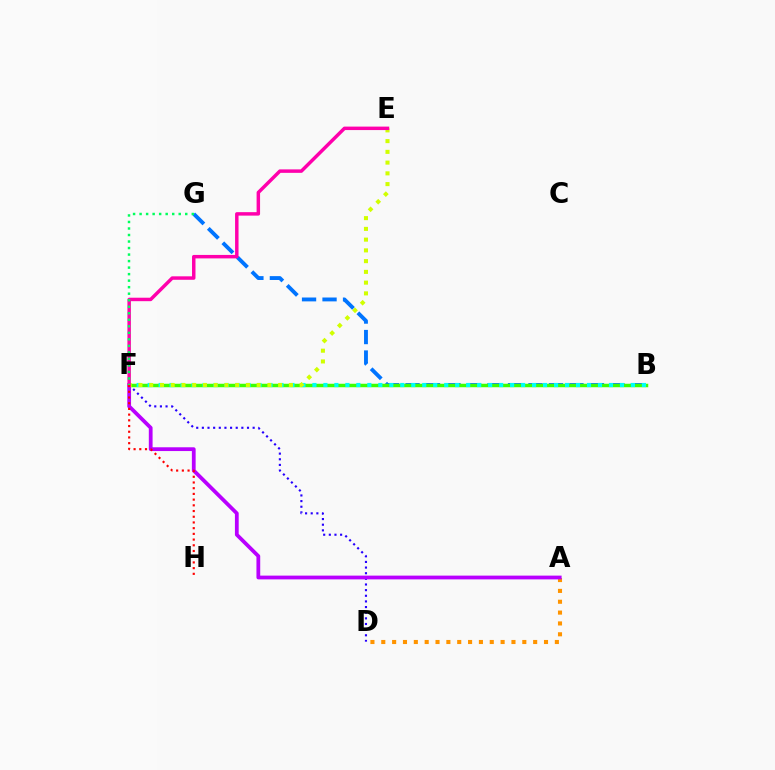{('D', 'F'): [{'color': '#2500ff', 'line_style': 'dotted', 'thickness': 1.53}], ('A', 'D'): [{'color': '#ff9400', 'line_style': 'dotted', 'thickness': 2.95}], ('B', 'G'): [{'color': '#0074ff', 'line_style': 'dashed', 'thickness': 2.78}], ('B', 'F'): [{'color': '#3dff00', 'line_style': 'solid', 'thickness': 2.51}, {'color': '#00fff6', 'line_style': 'dotted', 'thickness': 2.98}], ('A', 'F'): [{'color': '#b900ff', 'line_style': 'solid', 'thickness': 2.71}], ('E', 'F'): [{'color': '#d1ff00', 'line_style': 'dotted', 'thickness': 2.92}, {'color': '#ff00ac', 'line_style': 'solid', 'thickness': 2.49}], ('F', 'G'): [{'color': '#00ff5c', 'line_style': 'dotted', 'thickness': 1.77}], ('F', 'H'): [{'color': '#ff0000', 'line_style': 'dotted', 'thickness': 1.55}]}